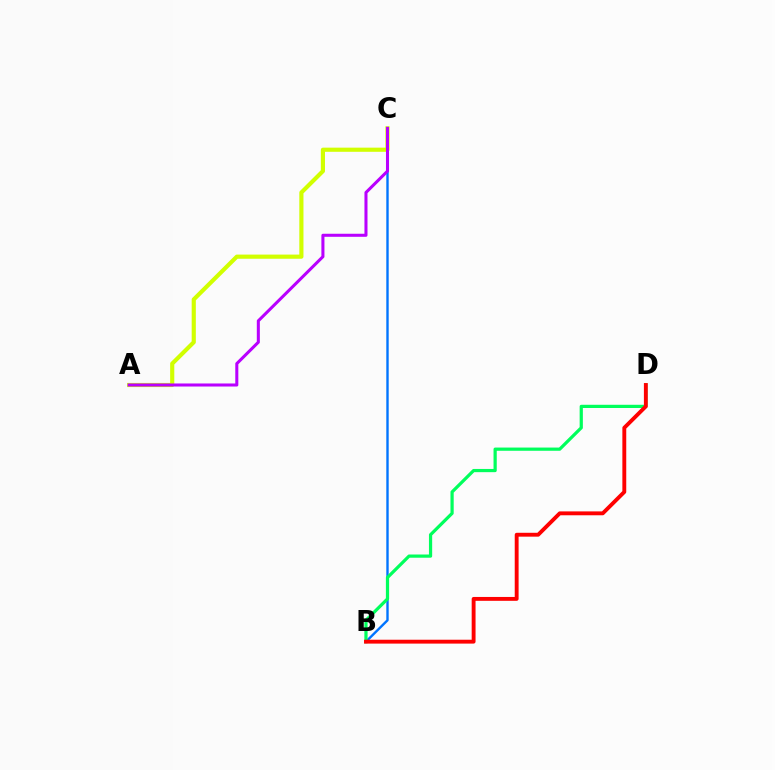{('B', 'C'): [{'color': '#0074ff', 'line_style': 'solid', 'thickness': 1.72}], ('A', 'C'): [{'color': '#d1ff00', 'line_style': 'solid', 'thickness': 2.99}, {'color': '#b900ff', 'line_style': 'solid', 'thickness': 2.19}], ('B', 'D'): [{'color': '#00ff5c', 'line_style': 'solid', 'thickness': 2.32}, {'color': '#ff0000', 'line_style': 'solid', 'thickness': 2.79}]}